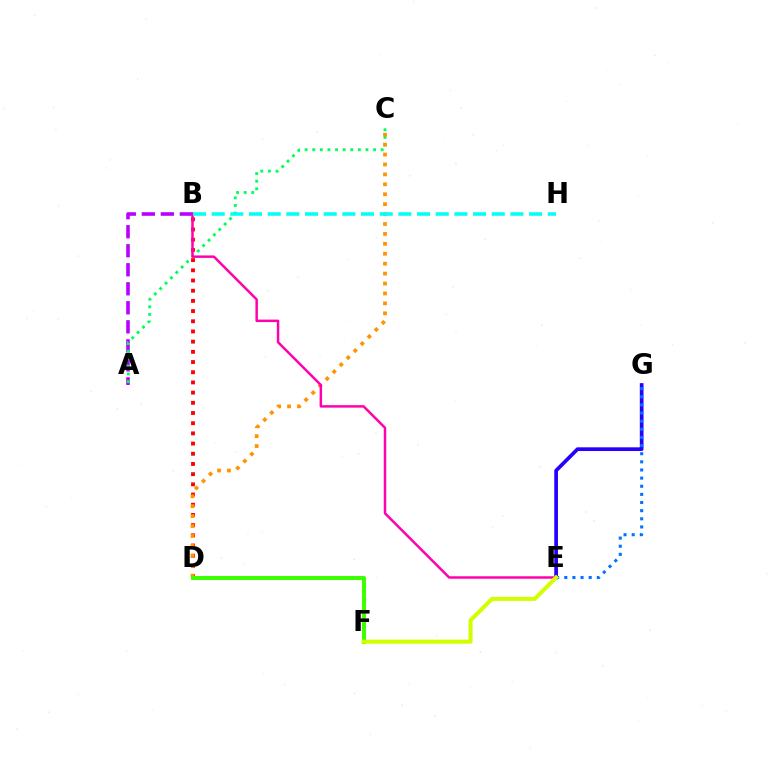{('A', 'B'): [{'color': '#b900ff', 'line_style': 'dashed', 'thickness': 2.58}], ('A', 'C'): [{'color': '#00ff5c', 'line_style': 'dotted', 'thickness': 2.07}], ('E', 'G'): [{'color': '#2500ff', 'line_style': 'solid', 'thickness': 2.66}, {'color': '#0074ff', 'line_style': 'dotted', 'thickness': 2.21}], ('B', 'D'): [{'color': '#ff0000', 'line_style': 'dotted', 'thickness': 2.77}], ('C', 'D'): [{'color': '#ff9400', 'line_style': 'dotted', 'thickness': 2.7}], ('D', 'F'): [{'color': '#3dff00', 'line_style': 'solid', 'thickness': 2.9}], ('B', 'E'): [{'color': '#ff00ac', 'line_style': 'solid', 'thickness': 1.78}], ('E', 'F'): [{'color': '#d1ff00', 'line_style': 'solid', 'thickness': 2.92}], ('B', 'H'): [{'color': '#00fff6', 'line_style': 'dashed', 'thickness': 2.54}]}